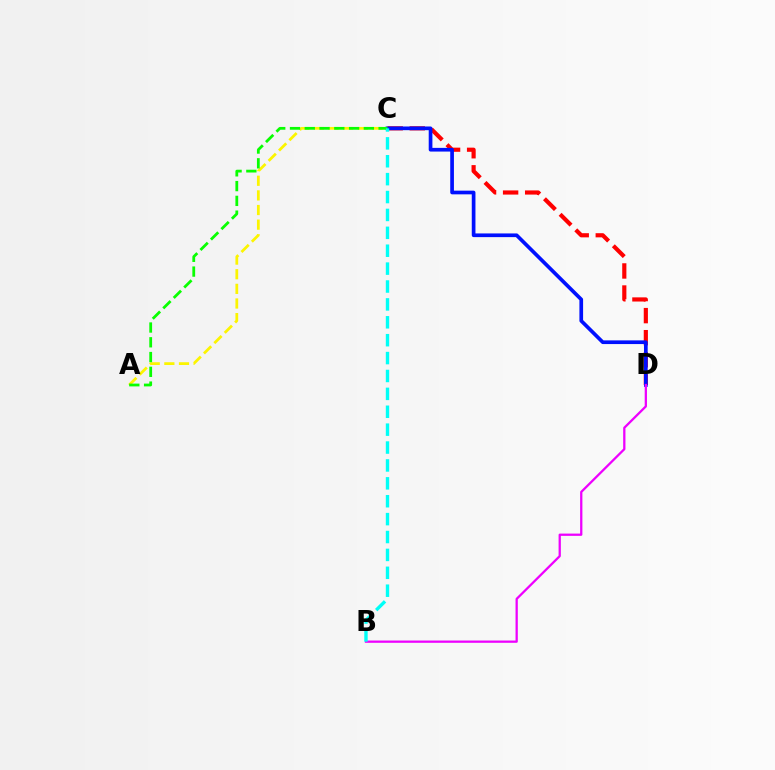{('A', 'C'): [{'color': '#fcf500', 'line_style': 'dashed', 'thickness': 1.99}, {'color': '#08ff00', 'line_style': 'dashed', 'thickness': 2.01}], ('C', 'D'): [{'color': '#ff0000', 'line_style': 'dashed', 'thickness': 3.0}, {'color': '#0010ff', 'line_style': 'solid', 'thickness': 2.65}], ('B', 'D'): [{'color': '#ee00ff', 'line_style': 'solid', 'thickness': 1.63}], ('B', 'C'): [{'color': '#00fff6', 'line_style': 'dashed', 'thickness': 2.43}]}